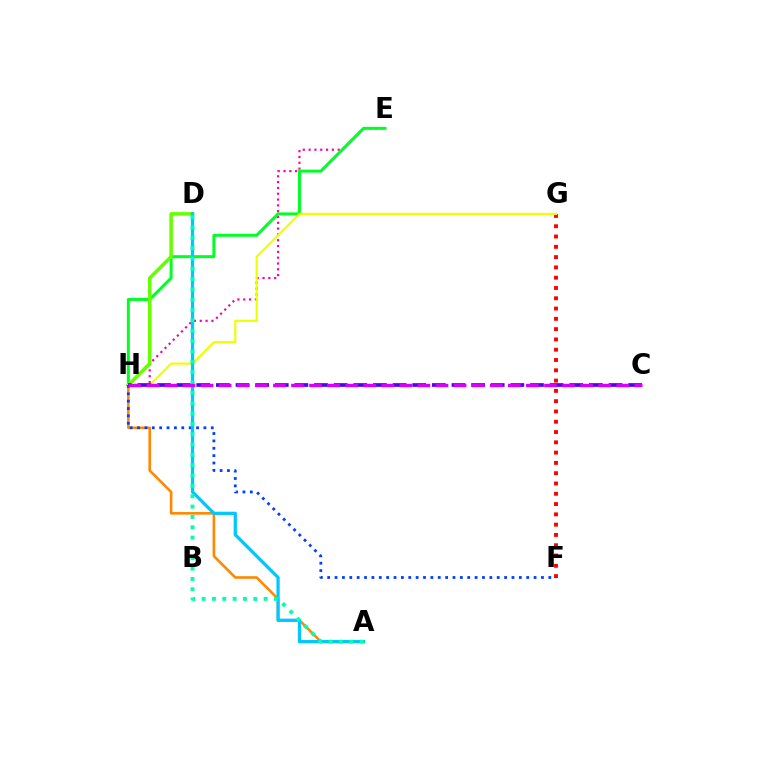{('E', 'H'): [{'color': '#ff00a0', 'line_style': 'dotted', 'thickness': 1.58}, {'color': '#00ff27', 'line_style': 'solid', 'thickness': 2.15}], ('D', 'H'): [{'color': '#66ff00', 'line_style': 'solid', 'thickness': 2.56}], ('A', 'H'): [{'color': '#ff8800', 'line_style': 'solid', 'thickness': 1.88}], ('F', 'G'): [{'color': '#ff0000', 'line_style': 'dotted', 'thickness': 2.8}], ('G', 'H'): [{'color': '#eeff00', 'line_style': 'solid', 'thickness': 1.55}], ('F', 'H'): [{'color': '#003fff', 'line_style': 'dotted', 'thickness': 2.0}], ('C', 'H'): [{'color': '#4f00ff', 'line_style': 'dashed', 'thickness': 2.67}, {'color': '#d600ff', 'line_style': 'dashed', 'thickness': 2.46}], ('A', 'D'): [{'color': '#00c7ff', 'line_style': 'solid', 'thickness': 2.34}, {'color': '#00ffaf', 'line_style': 'dotted', 'thickness': 2.81}]}